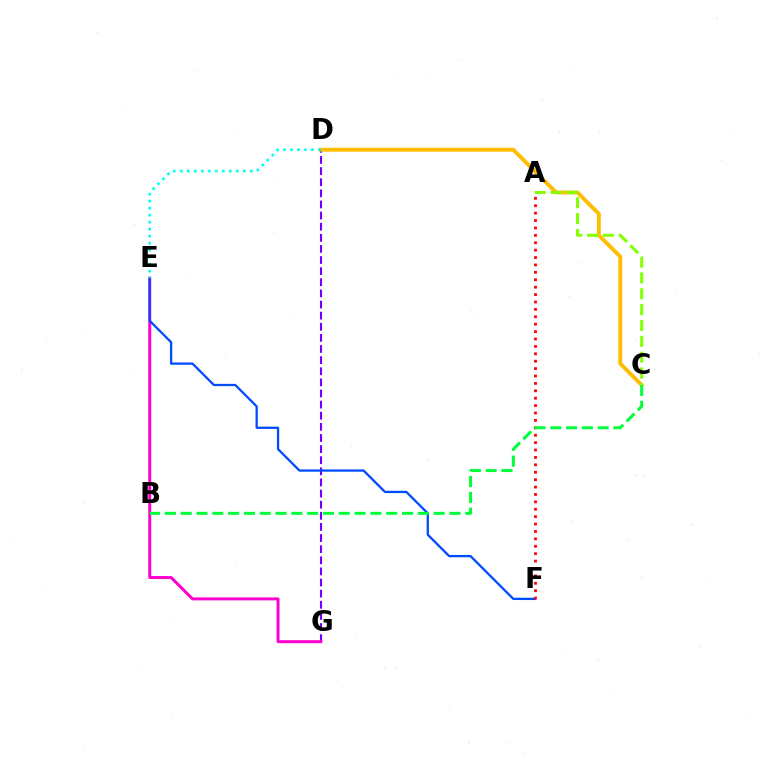{('D', 'G'): [{'color': '#7200ff', 'line_style': 'dashed', 'thickness': 1.51}], ('C', 'D'): [{'color': '#ffbd00', 'line_style': 'solid', 'thickness': 2.8}], ('A', 'C'): [{'color': '#84ff00', 'line_style': 'dashed', 'thickness': 2.15}], ('E', 'G'): [{'color': '#ff00cf', 'line_style': 'solid', 'thickness': 2.14}], ('E', 'F'): [{'color': '#004bff', 'line_style': 'solid', 'thickness': 1.64}], ('D', 'E'): [{'color': '#00fff6', 'line_style': 'dotted', 'thickness': 1.9}], ('A', 'F'): [{'color': '#ff0000', 'line_style': 'dotted', 'thickness': 2.01}], ('B', 'C'): [{'color': '#00ff39', 'line_style': 'dashed', 'thickness': 2.15}]}